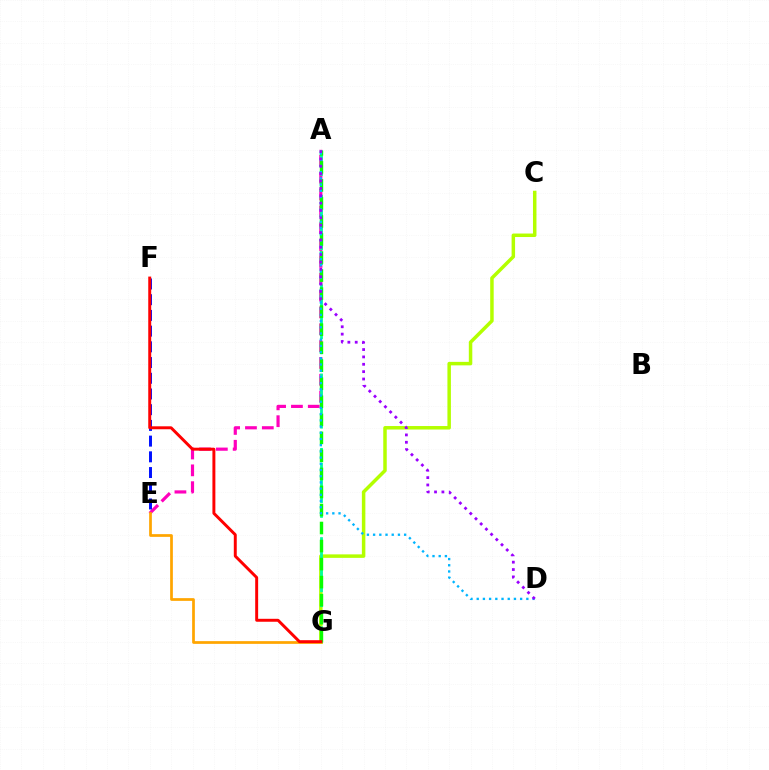{('A', 'E'): [{'color': '#ff00bd', 'line_style': 'dashed', 'thickness': 2.29}], ('E', 'F'): [{'color': '#0010ff', 'line_style': 'dashed', 'thickness': 2.13}], ('E', 'G'): [{'color': '#ffa500', 'line_style': 'solid', 'thickness': 1.96}], ('C', 'G'): [{'color': '#b3ff00', 'line_style': 'solid', 'thickness': 2.51}], ('A', 'G'): [{'color': '#00ff9d', 'line_style': 'dashed', 'thickness': 2.02}, {'color': '#08ff00', 'line_style': 'dashed', 'thickness': 2.45}], ('A', 'D'): [{'color': '#00b5ff', 'line_style': 'dotted', 'thickness': 1.69}, {'color': '#9b00ff', 'line_style': 'dotted', 'thickness': 2.0}], ('F', 'G'): [{'color': '#ff0000', 'line_style': 'solid', 'thickness': 2.12}]}